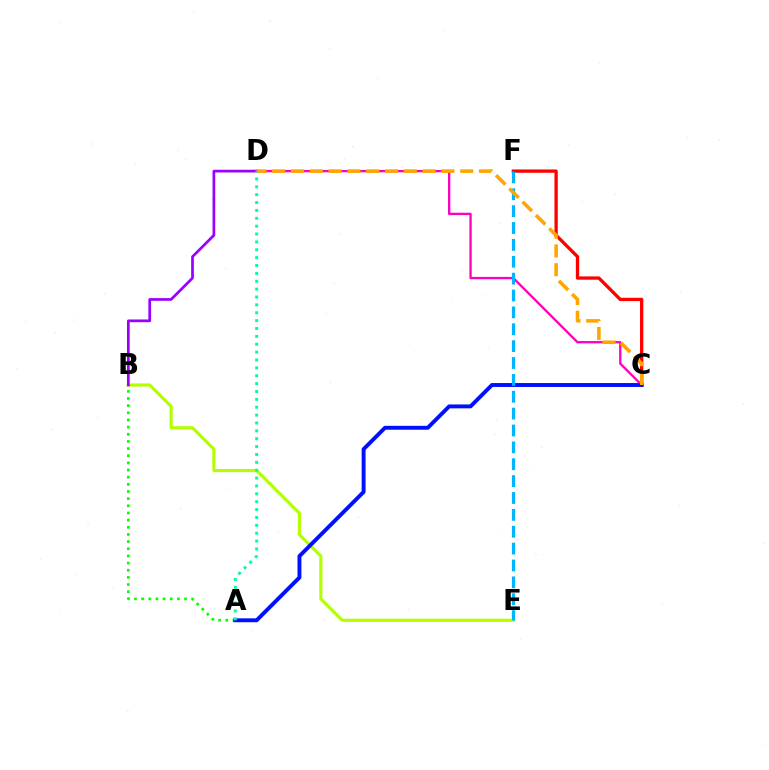{('B', 'E'): [{'color': '#b3ff00', 'line_style': 'solid', 'thickness': 2.26}], ('C', 'D'): [{'color': '#ff00bd', 'line_style': 'solid', 'thickness': 1.67}, {'color': '#ffa500', 'line_style': 'dashed', 'thickness': 2.55}], ('A', 'B'): [{'color': '#08ff00', 'line_style': 'dotted', 'thickness': 1.94}], ('C', 'F'): [{'color': '#ff0000', 'line_style': 'solid', 'thickness': 2.38}], ('B', 'D'): [{'color': '#9b00ff', 'line_style': 'solid', 'thickness': 1.96}], ('A', 'C'): [{'color': '#0010ff', 'line_style': 'solid', 'thickness': 2.82}], ('E', 'F'): [{'color': '#00b5ff', 'line_style': 'dashed', 'thickness': 2.29}], ('A', 'D'): [{'color': '#00ff9d', 'line_style': 'dotted', 'thickness': 2.14}]}